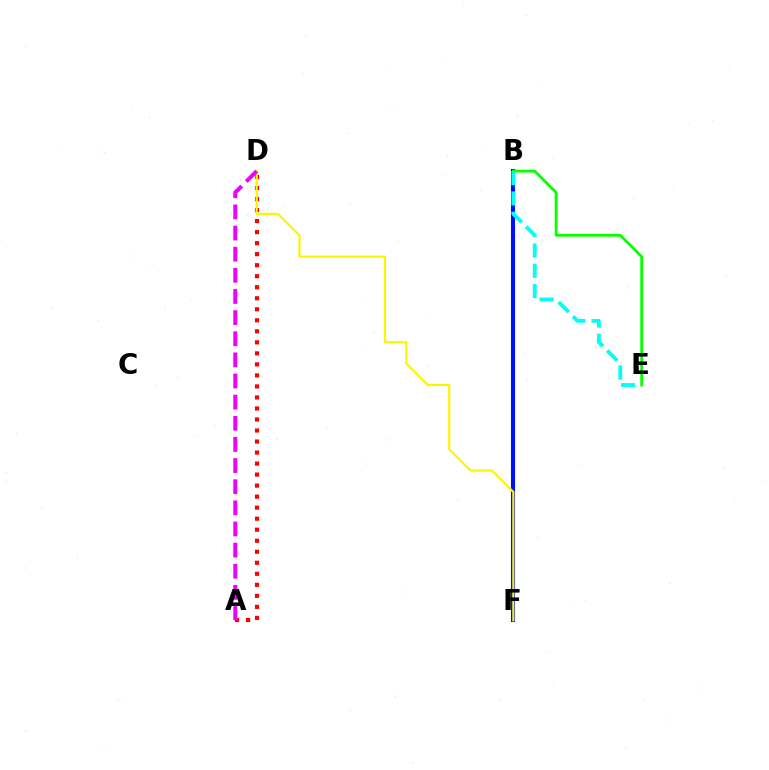{('B', 'F'): [{'color': '#0010ff', 'line_style': 'solid', 'thickness': 2.95}], ('A', 'D'): [{'color': '#ff0000', 'line_style': 'dotted', 'thickness': 2.99}, {'color': '#ee00ff', 'line_style': 'dashed', 'thickness': 2.87}], ('D', 'F'): [{'color': '#fcf500', 'line_style': 'solid', 'thickness': 1.56}], ('B', 'E'): [{'color': '#08ff00', 'line_style': 'solid', 'thickness': 2.02}, {'color': '#00fff6', 'line_style': 'dashed', 'thickness': 2.76}]}